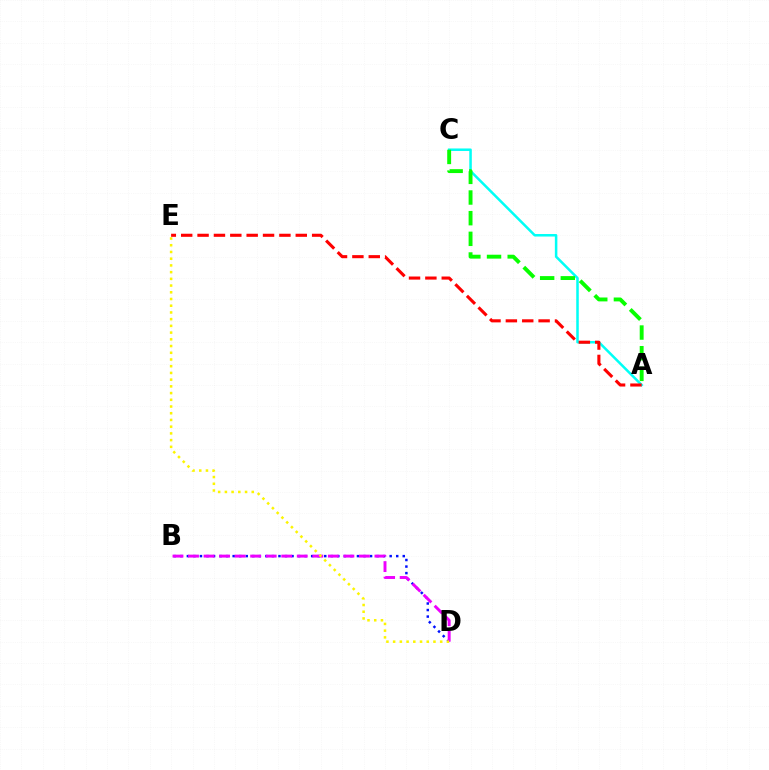{('A', 'C'): [{'color': '#00fff6', 'line_style': 'solid', 'thickness': 1.81}, {'color': '#08ff00', 'line_style': 'dashed', 'thickness': 2.81}], ('B', 'D'): [{'color': '#0010ff', 'line_style': 'dotted', 'thickness': 1.78}, {'color': '#ee00ff', 'line_style': 'dashed', 'thickness': 2.11}], ('D', 'E'): [{'color': '#fcf500', 'line_style': 'dotted', 'thickness': 1.83}], ('A', 'E'): [{'color': '#ff0000', 'line_style': 'dashed', 'thickness': 2.22}]}